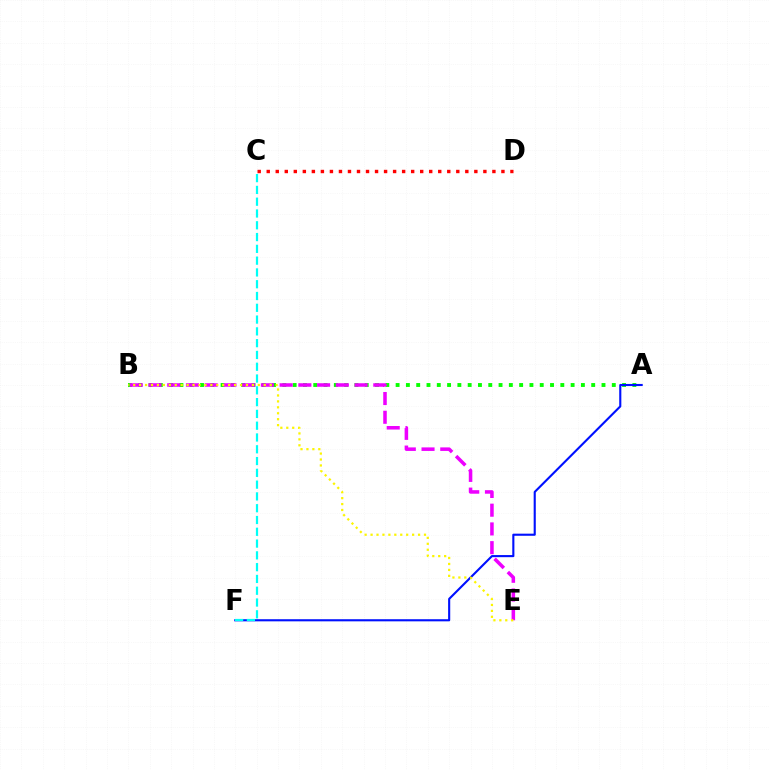{('A', 'B'): [{'color': '#08ff00', 'line_style': 'dotted', 'thickness': 2.8}], ('A', 'F'): [{'color': '#0010ff', 'line_style': 'solid', 'thickness': 1.52}], ('B', 'E'): [{'color': '#ee00ff', 'line_style': 'dashed', 'thickness': 2.55}, {'color': '#fcf500', 'line_style': 'dotted', 'thickness': 1.61}], ('C', 'F'): [{'color': '#00fff6', 'line_style': 'dashed', 'thickness': 1.6}], ('C', 'D'): [{'color': '#ff0000', 'line_style': 'dotted', 'thickness': 2.45}]}